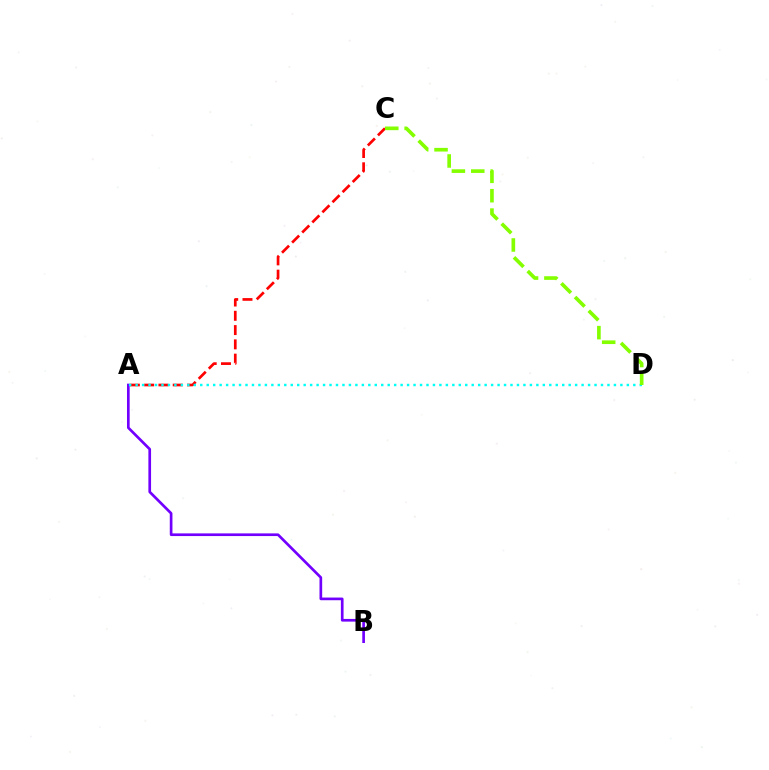{('A', 'B'): [{'color': '#7200ff', 'line_style': 'solid', 'thickness': 1.93}], ('A', 'C'): [{'color': '#ff0000', 'line_style': 'dashed', 'thickness': 1.94}], ('A', 'D'): [{'color': '#00fff6', 'line_style': 'dotted', 'thickness': 1.76}], ('C', 'D'): [{'color': '#84ff00', 'line_style': 'dashed', 'thickness': 2.63}]}